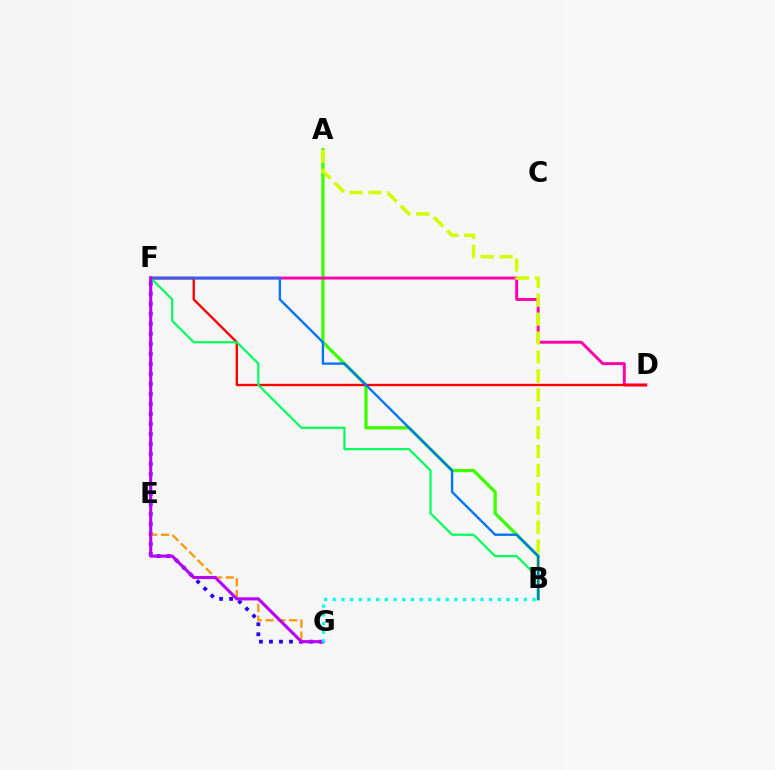{('A', 'B'): [{'color': '#3dff00', 'line_style': 'solid', 'thickness': 2.38}, {'color': '#d1ff00', 'line_style': 'dashed', 'thickness': 2.57}], ('D', 'F'): [{'color': '#ff00ac', 'line_style': 'solid', 'thickness': 2.11}, {'color': '#ff0000', 'line_style': 'solid', 'thickness': 1.7}], ('F', 'G'): [{'color': '#2500ff', 'line_style': 'dotted', 'thickness': 2.72}, {'color': '#ff9400', 'line_style': 'dashed', 'thickness': 1.6}, {'color': '#b900ff', 'line_style': 'solid', 'thickness': 2.23}], ('B', 'F'): [{'color': '#00ff5c', 'line_style': 'solid', 'thickness': 1.58}, {'color': '#0074ff', 'line_style': 'solid', 'thickness': 1.69}], ('B', 'G'): [{'color': '#00fff6', 'line_style': 'dotted', 'thickness': 2.36}]}